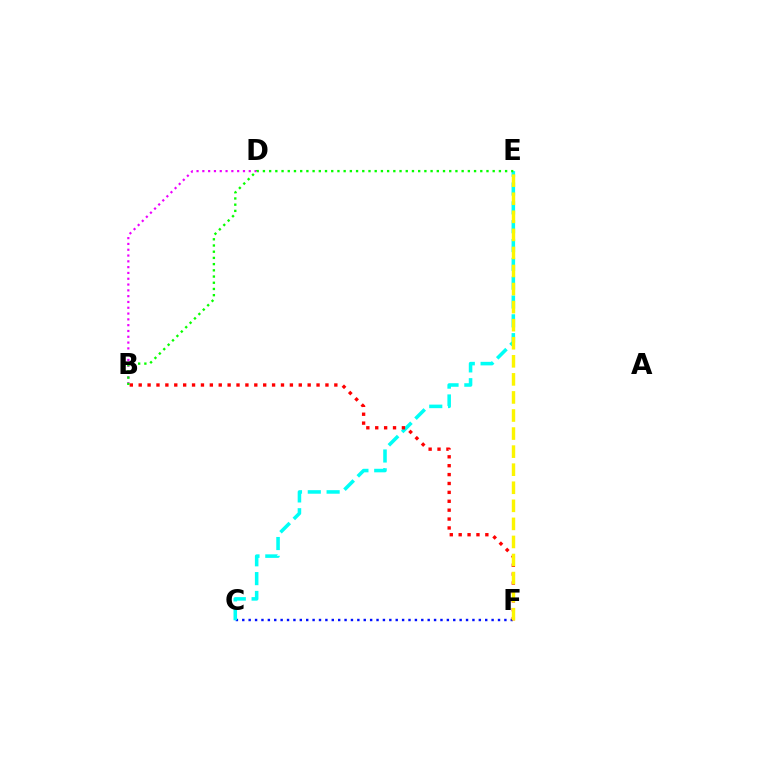{('C', 'F'): [{'color': '#0010ff', 'line_style': 'dotted', 'thickness': 1.74}], ('B', 'D'): [{'color': '#ee00ff', 'line_style': 'dotted', 'thickness': 1.58}], ('C', 'E'): [{'color': '#00fff6', 'line_style': 'dashed', 'thickness': 2.56}], ('B', 'F'): [{'color': '#ff0000', 'line_style': 'dotted', 'thickness': 2.42}], ('E', 'F'): [{'color': '#fcf500', 'line_style': 'dashed', 'thickness': 2.45}], ('B', 'E'): [{'color': '#08ff00', 'line_style': 'dotted', 'thickness': 1.69}]}